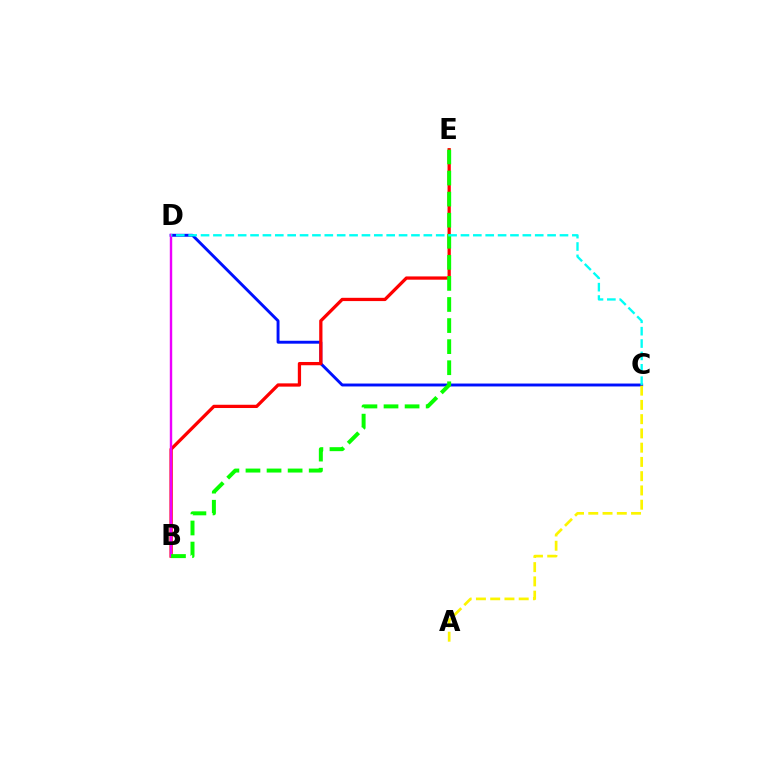{('C', 'D'): [{'color': '#0010ff', 'line_style': 'solid', 'thickness': 2.1}, {'color': '#00fff6', 'line_style': 'dashed', 'thickness': 1.68}], ('B', 'E'): [{'color': '#ff0000', 'line_style': 'solid', 'thickness': 2.35}, {'color': '#08ff00', 'line_style': 'dashed', 'thickness': 2.86}], ('B', 'D'): [{'color': '#ee00ff', 'line_style': 'solid', 'thickness': 1.74}], ('A', 'C'): [{'color': '#fcf500', 'line_style': 'dashed', 'thickness': 1.94}]}